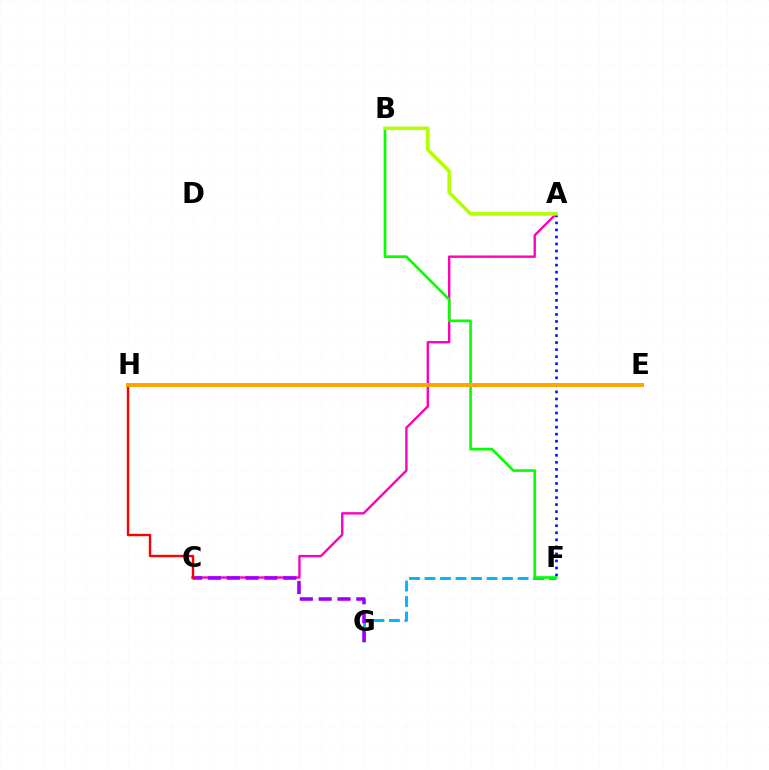{('F', 'G'): [{'color': '#00b5ff', 'line_style': 'dashed', 'thickness': 2.11}], ('E', 'H'): [{'color': '#00ff9d', 'line_style': 'solid', 'thickness': 1.62}, {'color': '#ffa500', 'line_style': 'solid', 'thickness': 2.88}], ('A', 'C'): [{'color': '#ff00bd', 'line_style': 'solid', 'thickness': 1.72}], ('C', 'G'): [{'color': '#9b00ff', 'line_style': 'dashed', 'thickness': 2.56}], ('C', 'H'): [{'color': '#ff0000', 'line_style': 'solid', 'thickness': 1.73}], ('A', 'F'): [{'color': '#0010ff', 'line_style': 'dotted', 'thickness': 1.91}], ('B', 'F'): [{'color': '#08ff00', 'line_style': 'solid', 'thickness': 1.93}], ('A', 'B'): [{'color': '#b3ff00', 'line_style': 'solid', 'thickness': 2.55}]}